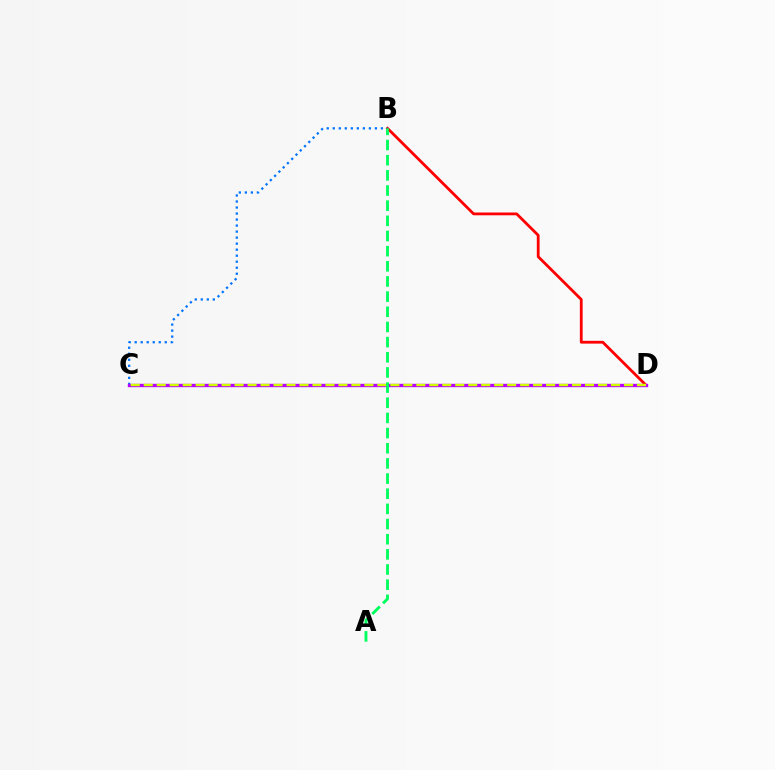{('B', 'D'): [{'color': '#ff0000', 'line_style': 'solid', 'thickness': 2.01}], ('B', 'C'): [{'color': '#0074ff', 'line_style': 'dotted', 'thickness': 1.64}], ('C', 'D'): [{'color': '#b900ff', 'line_style': 'solid', 'thickness': 2.41}, {'color': '#d1ff00', 'line_style': 'dashed', 'thickness': 1.76}], ('A', 'B'): [{'color': '#00ff5c', 'line_style': 'dashed', 'thickness': 2.06}]}